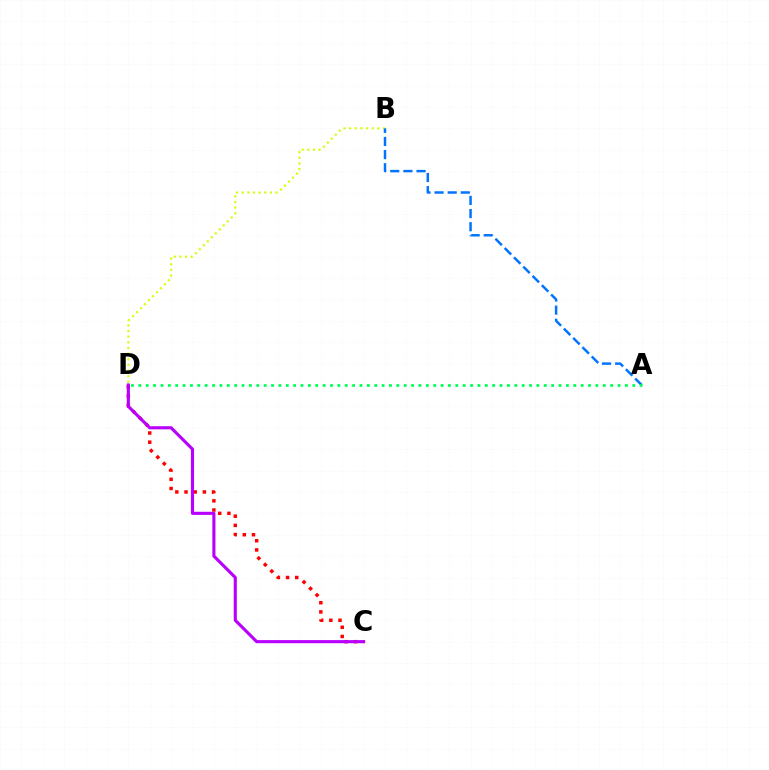{('C', 'D'): [{'color': '#ff0000', 'line_style': 'dotted', 'thickness': 2.5}, {'color': '#b900ff', 'line_style': 'solid', 'thickness': 2.24}], ('B', 'D'): [{'color': '#d1ff00', 'line_style': 'dotted', 'thickness': 1.53}], ('A', 'B'): [{'color': '#0074ff', 'line_style': 'dashed', 'thickness': 1.78}], ('A', 'D'): [{'color': '#00ff5c', 'line_style': 'dotted', 'thickness': 2.0}]}